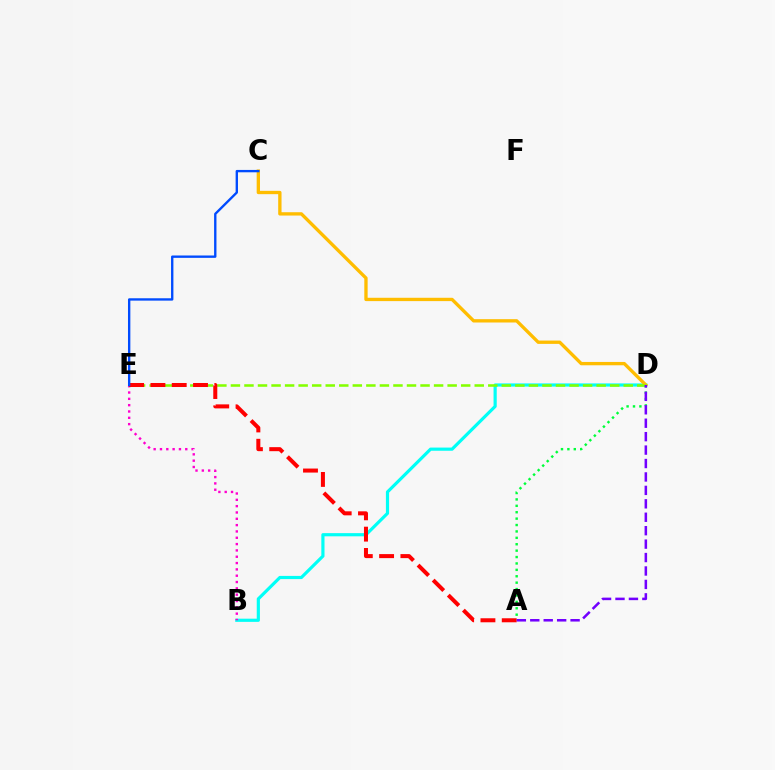{('B', 'D'): [{'color': '#00fff6', 'line_style': 'solid', 'thickness': 2.29}], ('B', 'E'): [{'color': '#ff00cf', 'line_style': 'dotted', 'thickness': 1.72}], ('A', 'D'): [{'color': '#00ff39', 'line_style': 'dotted', 'thickness': 1.74}, {'color': '#7200ff', 'line_style': 'dashed', 'thickness': 1.82}], ('C', 'D'): [{'color': '#ffbd00', 'line_style': 'solid', 'thickness': 2.4}], ('D', 'E'): [{'color': '#84ff00', 'line_style': 'dashed', 'thickness': 1.84}], ('A', 'E'): [{'color': '#ff0000', 'line_style': 'dashed', 'thickness': 2.89}], ('C', 'E'): [{'color': '#004bff', 'line_style': 'solid', 'thickness': 1.7}]}